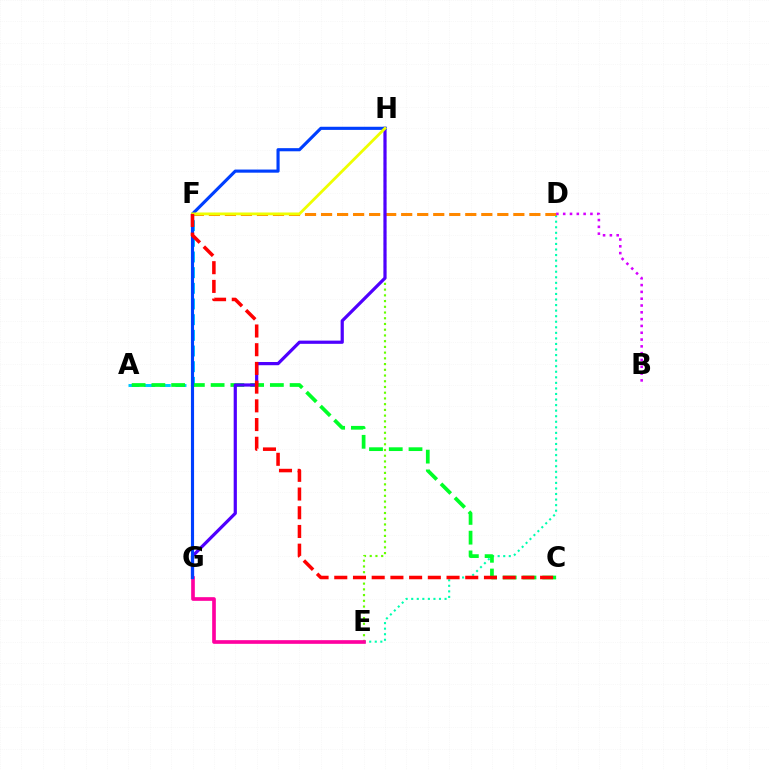{('D', 'E'): [{'color': '#00ffaf', 'line_style': 'dotted', 'thickness': 1.51}], ('E', 'H'): [{'color': '#66ff00', 'line_style': 'dotted', 'thickness': 1.56}], ('D', 'F'): [{'color': '#ff8800', 'line_style': 'dashed', 'thickness': 2.18}], ('A', 'F'): [{'color': '#00c7ff', 'line_style': 'dashed', 'thickness': 2.13}], ('A', 'C'): [{'color': '#00ff27', 'line_style': 'dashed', 'thickness': 2.68}], ('E', 'G'): [{'color': '#ff00a0', 'line_style': 'solid', 'thickness': 2.64}], ('G', 'H'): [{'color': '#4f00ff', 'line_style': 'solid', 'thickness': 2.31}, {'color': '#003fff', 'line_style': 'solid', 'thickness': 2.26}], ('B', 'D'): [{'color': '#d600ff', 'line_style': 'dotted', 'thickness': 1.85}], ('F', 'H'): [{'color': '#eeff00', 'line_style': 'solid', 'thickness': 2.01}], ('C', 'F'): [{'color': '#ff0000', 'line_style': 'dashed', 'thickness': 2.54}]}